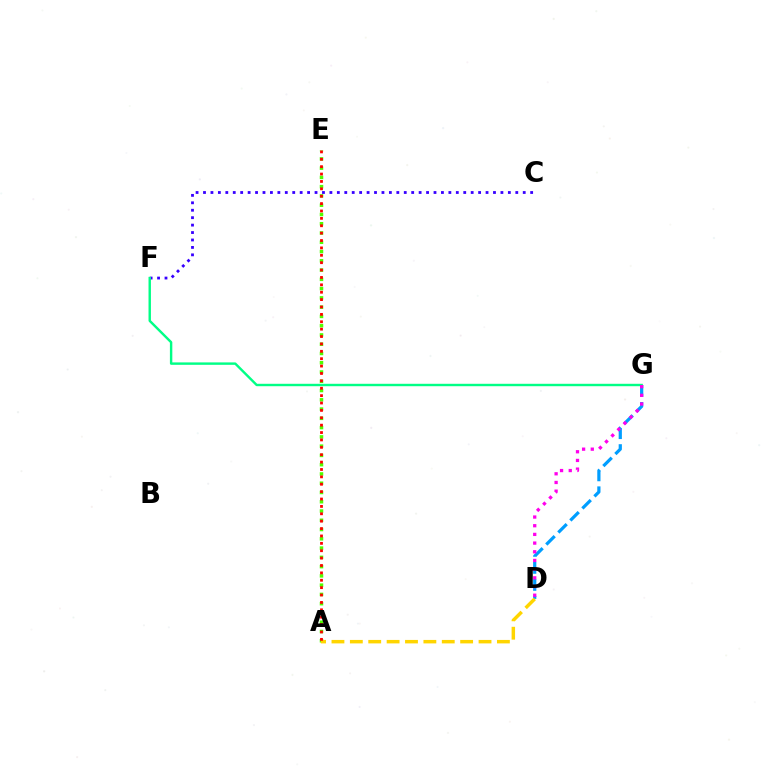{('C', 'F'): [{'color': '#3700ff', 'line_style': 'dotted', 'thickness': 2.02}], ('D', 'G'): [{'color': '#009eff', 'line_style': 'dashed', 'thickness': 2.31}, {'color': '#ff00ed', 'line_style': 'dotted', 'thickness': 2.36}], ('A', 'E'): [{'color': '#4fff00', 'line_style': 'dotted', 'thickness': 2.52}, {'color': '#ff0000', 'line_style': 'dotted', 'thickness': 2.01}], ('A', 'D'): [{'color': '#ffd500', 'line_style': 'dashed', 'thickness': 2.5}], ('F', 'G'): [{'color': '#00ff86', 'line_style': 'solid', 'thickness': 1.74}]}